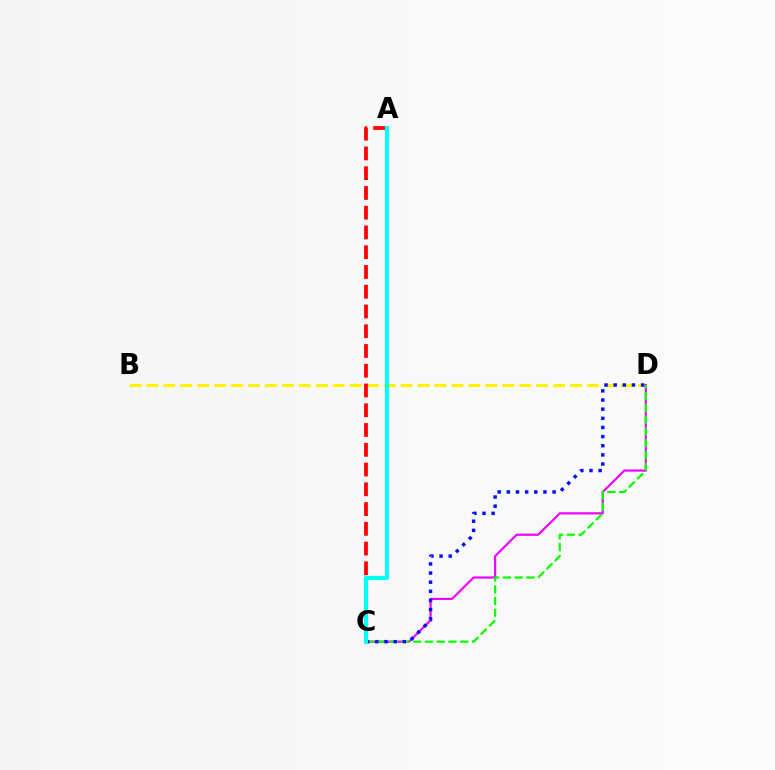{('B', 'D'): [{'color': '#fcf500', 'line_style': 'dashed', 'thickness': 2.3}], ('C', 'D'): [{'color': '#ee00ff', 'line_style': 'solid', 'thickness': 1.56}, {'color': '#08ff00', 'line_style': 'dashed', 'thickness': 1.6}, {'color': '#0010ff', 'line_style': 'dotted', 'thickness': 2.49}], ('A', 'C'): [{'color': '#ff0000', 'line_style': 'dashed', 'thickness': 2.68}, {'color': '#00fff6', 'line_style': 'solid', 'thickness': 2.96}]}